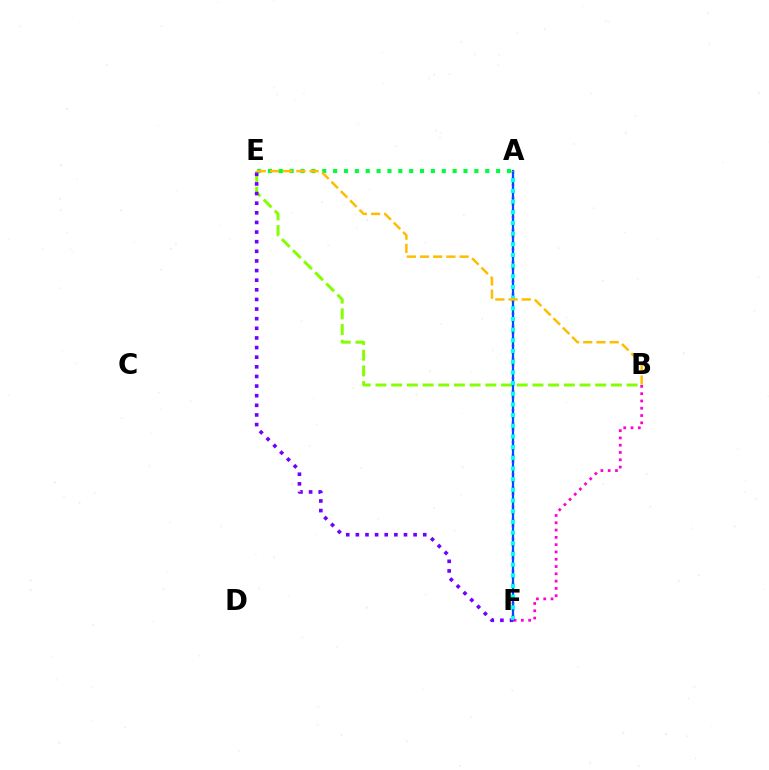{('B', 'E'): [{'color': '#84ff00', 'line_style': 'dashed', 'thickness': 2.13}, {'color': '#ffbd00', 'line_style': 'dashed', 'thickness': 1.79}], ('A', 'E'): [{'color': '#00ff39', 'line_style': 'dotted', 'thickness': 2.95}], ('E', 'F'): [{'color': '#7200ff', 'line_style': 'dotted', 'thickness': 2.62}], ('A', 'F'): [{'color': '#ff0000', 'line_style': 'dotted', 'thickness': 1.75}, {'color': '#004bff', 'line_style': 'solid', 'thickness': 1.61}, {'color': '#00fff6', 'line_style': 'dotted', 'thickness': 2.9}], ('B', 'F'): [{'color': '#ff00cf', 'line_style': 'dotted', 'thickness': 1.98}]}